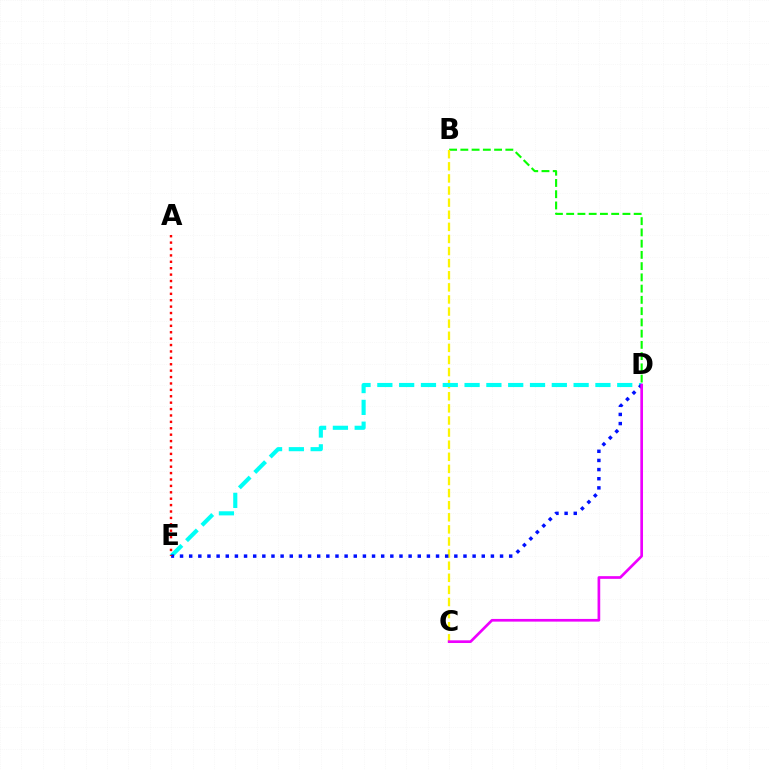{('B', 'D'): [{'color': '#08ff00', 'line_style': 'dashed', 'thickness': 1.53}], ('B', 'C'): [{'color': '#fcf500', 'line_style': 'dashed', 'thickness': 1.64}], ('D', 'E'): [{'color': '#00fff6', 'line_style': 'dashed', 'thickness': 2.96}, {'color': '#0010ff', 'line_style': 'dotted', 'thickness': 2.48}], ('C', 'D'): [{'color': '#ee00ff', 'line_style': 'solid', 'thickness': 1.93}], ('A', 'E'): [{'color': '#ff0000', 'line_style': 'dotted', 'thickness': 1.74}]}